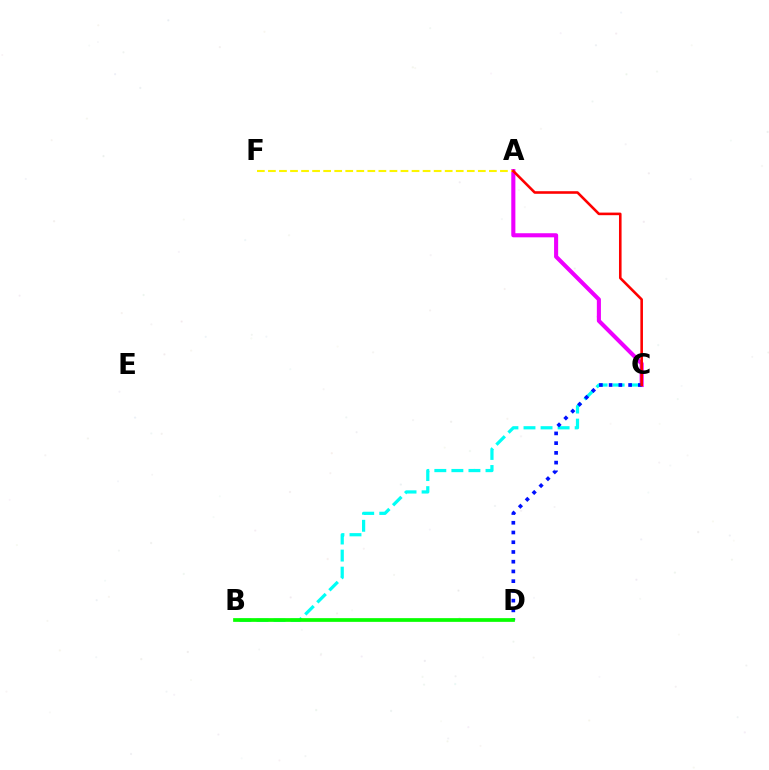{('A', 'C'): [{'color': '#ee00ff', 'line_style': 'solid', 'thickness': 2.94}, {'color': '#ff0000', 'line_style': 'solid', 'thickness': 1.86}], ('B', 'C'): [{'color': '#00fff6', 'line_style': 'dashed', 'thickness': 2.32}], ('C', 'D'): [{'color': '#0010ff', 'line_style': 'dotted', 'thickness': 2.64}], ('A', 'F'): [{'color': '#fcf500', 'line_style': 'dashed', 'thickness': 1.5}], ('B', 'D'): [{'color': '#08ff00', 'line_style': 'solid', 'thickness': 2.68}]}